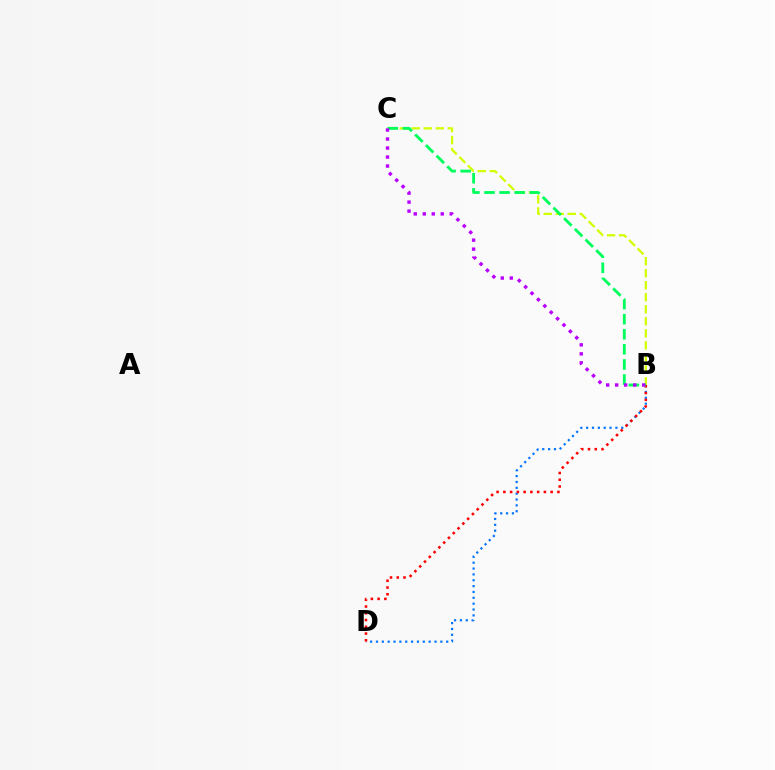{('B', 'D'): [{'color': '#0074ff', 'line_style': 'dotted', 'thickness': 1.59}, {'color': '#ff0000', 'line_style': 'dotted', 'thickness': 1.84}], ('B', 'C'): [{'color': '#d1ff00', 'line_style': 'dashed', 'thickness': 1.63}, {'color': '#00ff5c', 'line_style': 'dashed', 'thickness': 2.05}, {'color': '#b900ff', 'line_style': 'dotted', 'thickness': 2.45}]}